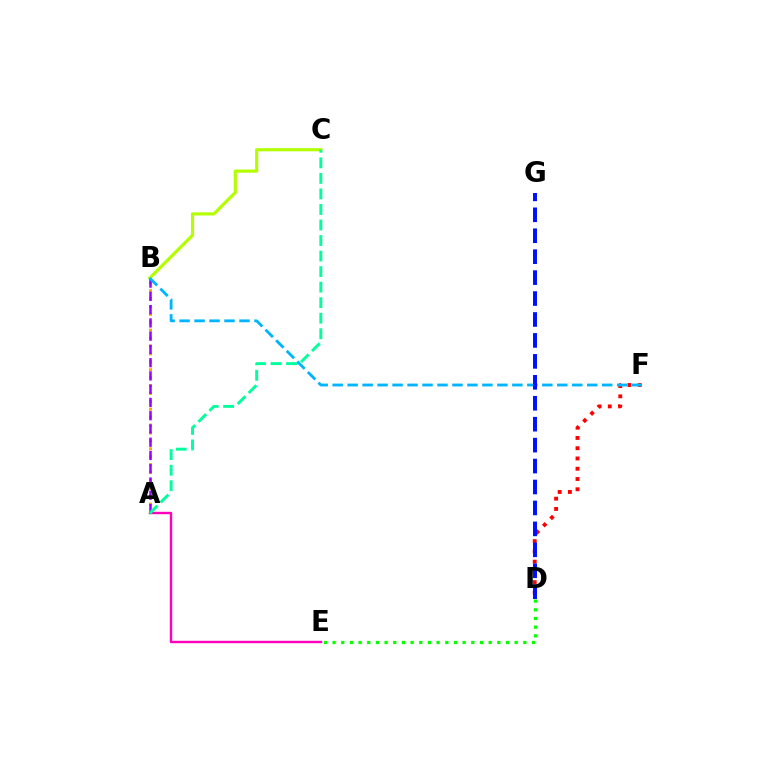{('A', 'B'): [{'color': '#ffa500', 'line_style': 'dotted', 'thickness': 2.15}, {'color': '#9b00ff', 'line_style': 'dashed', 'thickness': 1.8}], ('B', 'C'): [{'color': '#b3ff00', 'line_style': 'solid', 'thickness': 2.27}], ('D', 'F'): [{'color': '#ff0000', 'line_style': 'dotted', 'thickness': 2.79}], ('D', 'E'): [{'color': '#08ff00', 'line_style': 'dotted', 'thickness': 2.36}], ('A', 'E'): [{'color': '#ff00bd', 'line_style': 'solid', 'thickness': 1.74}], ('B', 'F'): [{'color': '#00b5ff', 'line_style': 'dashed', 'thickness': 2.03}], ('A', 'C'): [{'color': '#00ff9d', 'line_style': 'dashed', 'thickness': 2.11}], ('D', 'G'): [{'color': '#0010ff', 'line_style': 'dashed', 'thickness': 2.84}]}